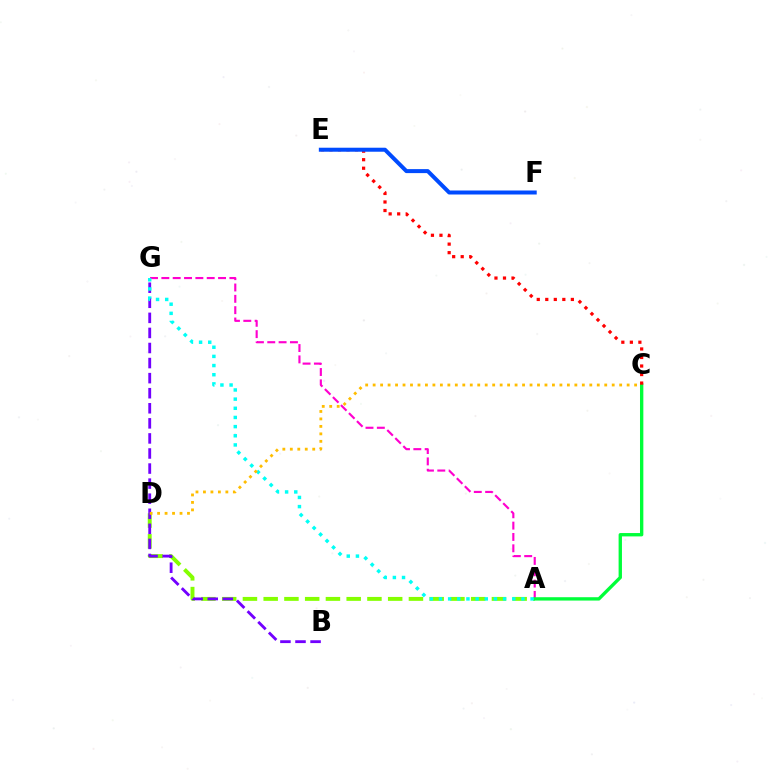{('A', 'D'): [{'color': '#84ff00', 'line_style': 'dashed', 'thickness': 2.82}], ('B', 'G'): [{'color': '#7200ff', 'line_style': 'dashed', 'thickness': 2.05}], ('A', 'G'): [{'color': '#ff00cf', 'line_style': 'dashed', 'thickness': 1.54}, {'color': '#00fff6', 'line_style': 'dotted', 'thickness': 2.49}], ('A', 'C'): [{'color': '#00ff39', 'line_style': 'solid', 'thickness': 2.41}], ('C', 'E'): [{'color': '#ff0000', 'line_style': 'dotted', 'thickness': 2.32}], ('E', 'F'): [{'color': '#004bff', 'line_style': 'solid', 'thickness': 2.88}], ('C', 'D'): [{'color': '#ffbd00', 'line_style': 'dotted', 'thickness': 2.03}]}